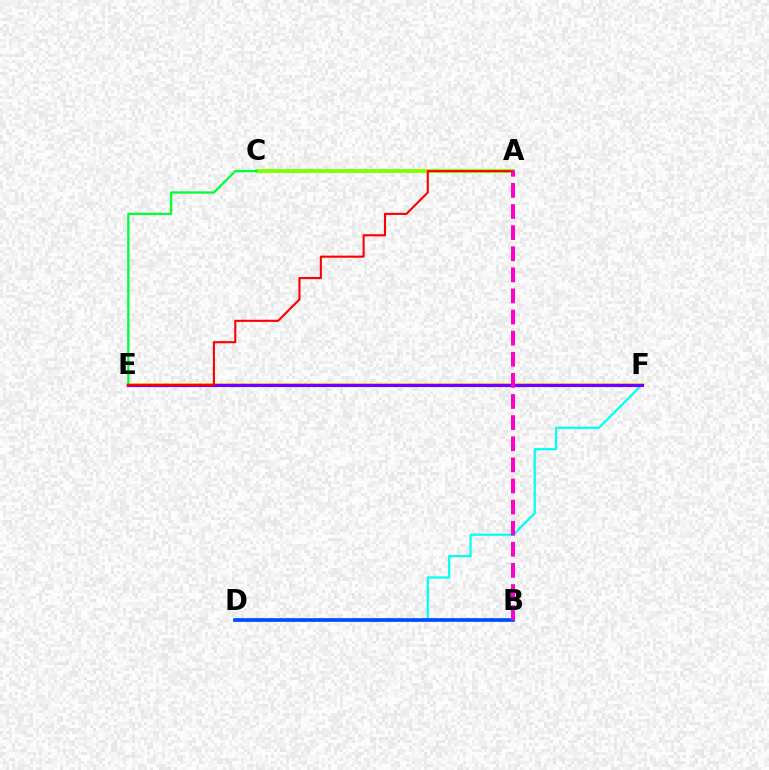{('D', 'F'): [{'color': '#00fff6', 'line_style': 'solid', 'thickness': 1.6}], ('B', 'D'): [{'color': '#004bff', 'line_style': 'solid', 'thickness': 2.64}], ('A', 'C'): [{'color': '#84ff00', 'line_style': 'solid', 'thickness': 2.8}], ('E', 'F'): [{'color': '#ffbd00', 'line_style': 'solid', 'thickness': 2.56}, {'color': '#7200ff', 'line_style': 'solid', 'thickness': 2.26}], ('C', 'E'): [{'color': '#00ff39', 'line_style': 'solid', 'thickness': 1.65}], ('A', 'E'): [{'color': '#ff0000', 'line_style': 'solid', 'thickness': 1.52}], ('A', 'B'): [{'color': '#ff00cf', 'line_style': 'dashed', 'thickness': 2.87}]}